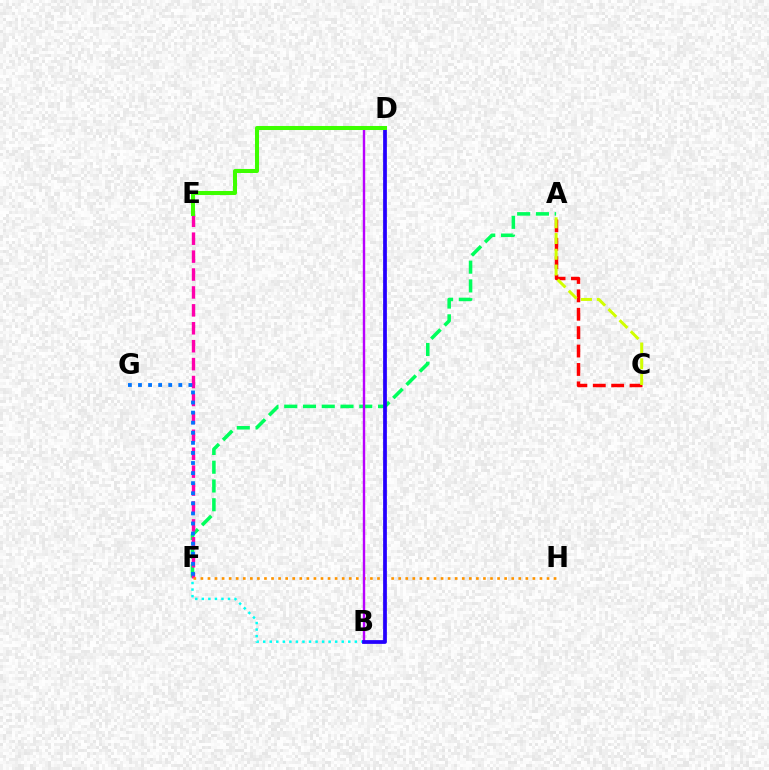{('A', 'F'): [{'color': '#00ff5c', 'line_style': 'dashed', 'thickness': 2.55}], ('B', 'F'): [{'color': '#00fff6', 'line_style': 'dotted', 'thickness': 1.78}], ('E', 'F'): [{'color': '#ff00ac', 'line_style': 'dashed', 'thickness': 2.43}], ('F', 'H'): [{'color': '#ff9400', 'line_style': 'dotted', 'thickness': 1.92}], ('F', 'G'): [{'color': '#0074ff', 'line_style': 'dotted', 'thickness': 2.74}], ('A', 'C'): [{'color': '#ff0000', 'line_style': 'dashed', 'thickness': 2.5}, {'color': '#d1ff00', 'line_style': 'dashed', 'thickness': 2.14}], ('B', 'D'): [{'color': '#b900ff', 'line_style': 'solid', 'thickness': 1.73}, {'color': '#2500ff', 'line_style': 'solid', 'thickness': 2.71}], ('D', 'E'): [{'color': '#3dff00', 'line_style': 'solid', 'thickness': 2.9}]}